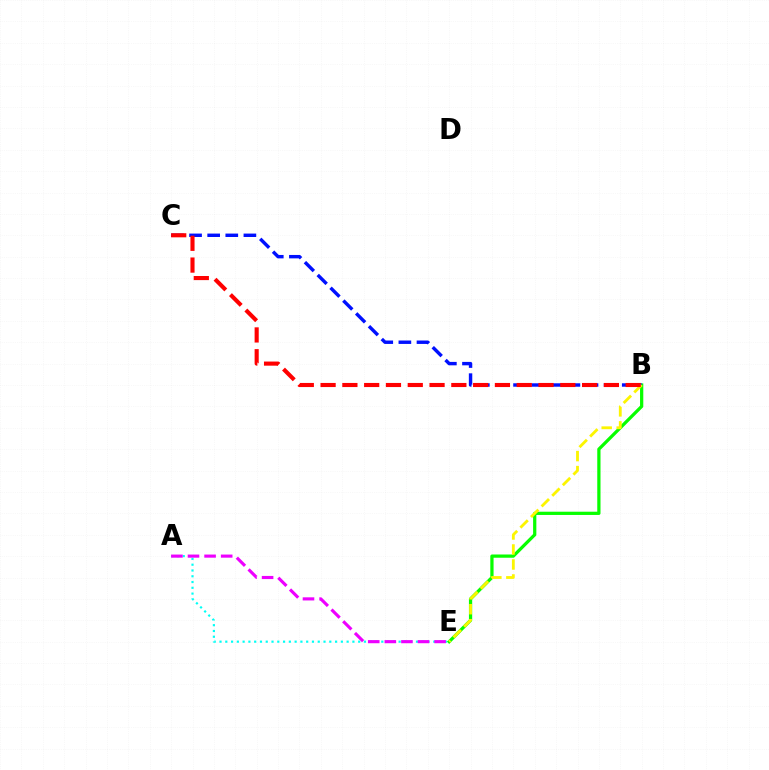{('A', 'E'): [{'color': '#00fff6', 'line_style': 'dotted', 'thickness': 1.57}, {'color': '#ee00ff', 'line_style': 'dashed', 'thickness': 2.25}], ('B', 'E'): [{'color': '#08ff00', 'line_style': 'solid', 'thickness': 2.34}, {'color': '#fcf500', 'line_style': 'dashed', 'thickness': 2.04}], ('B', 'C'): [{'color': '#0010ff', 'line_style': 'dashed', 'thickness': 2.46}, {'color': '#ff0000', 'line_style': 'dashed', 'thickness': 2.96}]}